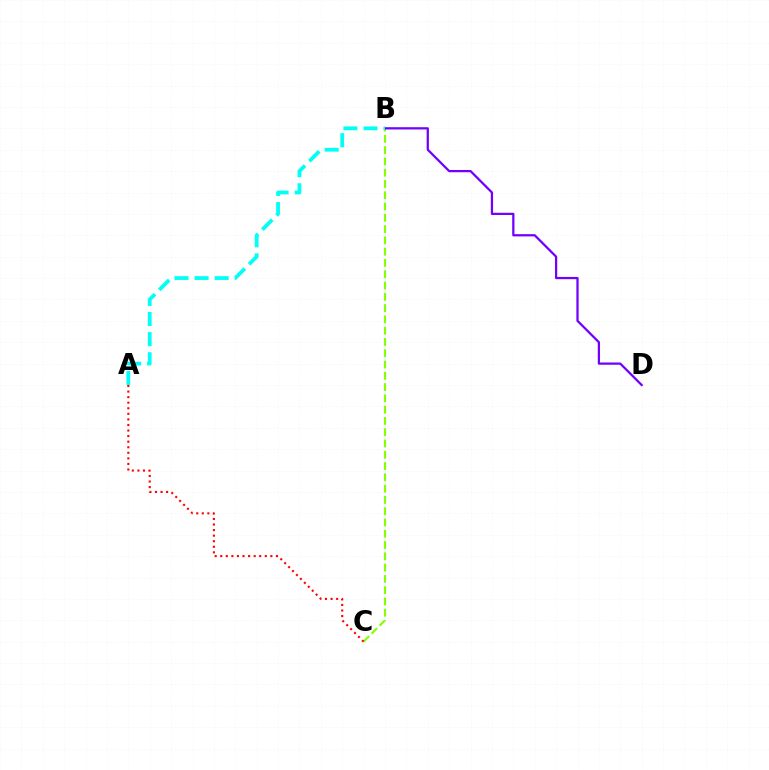{('B', 'C'): [{'color': '#84ff00', 'line_style': 'dashed', 'thickness': 1.53}], ('B', 'D'): [{'color': '#7200ff', 'line_style': 'solid', 'thickness': 1.62}], ('A', 'C'): [{'color': '#ff0000', 'line_style': 'dotted', 'thickness': 1.51}], ('A', 'B'): [{'color': '#00fff6', 'line_style': 'dashed', 'thickness': 2.73}]}